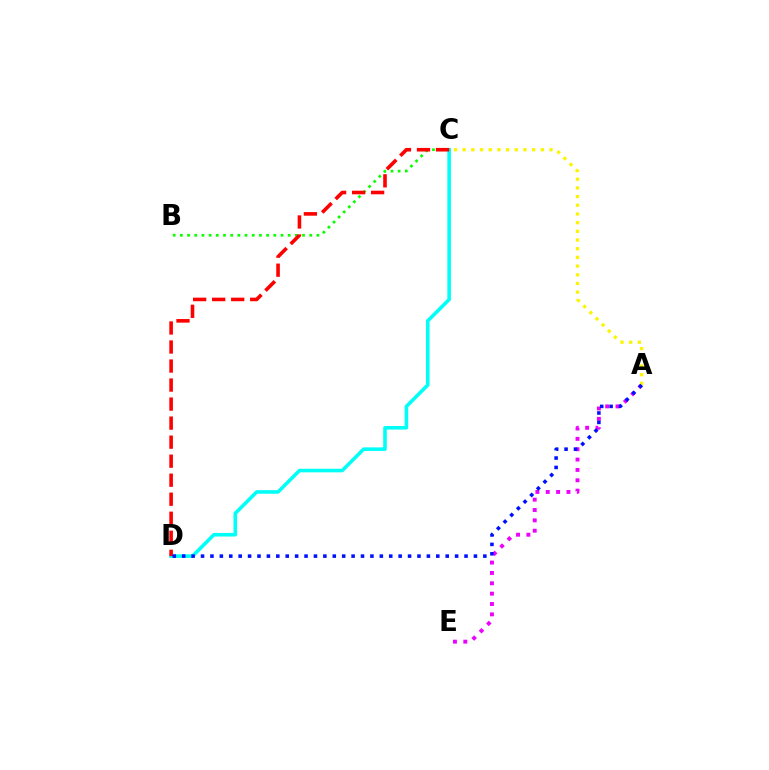{('A', 'E'): [{'color': '#ee00ff', 'line_style': 'dotted', 'thickness': 2.81}], ('C', 'D'): [{'color': '#00fff6', 'line_style': 'solid', 'thickness': 2.58}, {'color': '#ff0000', 'line_style': 'dashed', 'thickness': 2.58}], ('B', 'C'): [{'color': '#08ff00', 'line_style': 'dotted', 'thickness': 1.95}], ('A', 'C'): [{'color': '#fcf500', 'line_style': 'dotted', 'thickness': 2.36}], ('A', 'D'): [{'color': '#0010ff', 'line_style': 'dotted', 'thickness': 2.56}]}